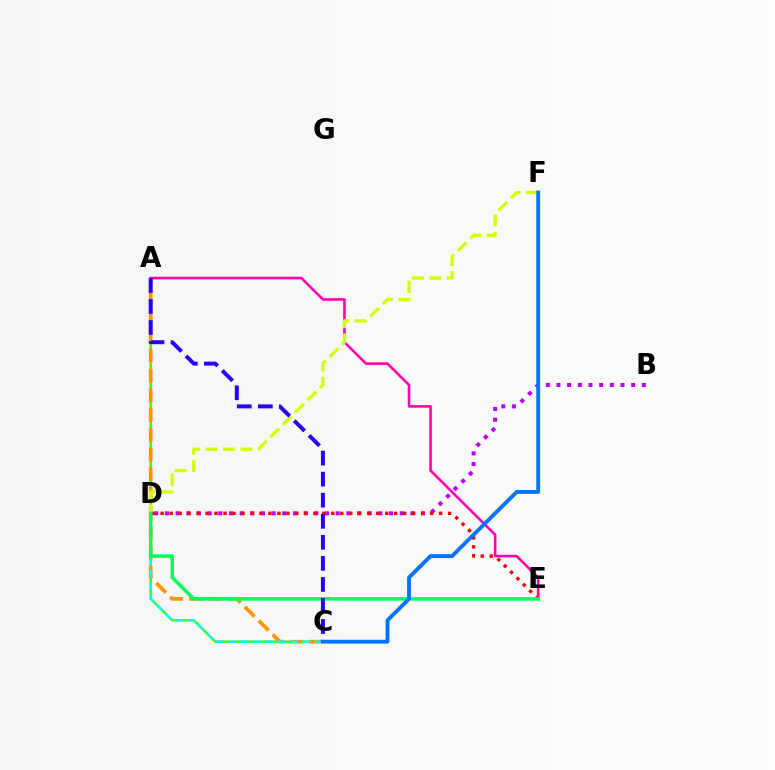{('B', 'D'): [{'color': '#b900ff', 'line_style': 'dotted', 'thickness': 2.9}], ('A', 'C'): [{'color': '#3dff00', 'line_style': 'solid', 'thickness': 1.76}, {'color': '#ff9400', 'line_style': 'dashed', 'thickness': 2.67}, {'color': '#2500ff', 'line_style': 'dashed', 'thickness': 2.86}], ('A', 'E'): [{'color': '#ff00ac', 'line_style': 'solid', 'thickness': 1.86}], ('C', 'D'): [{'color': '#00fff6', 'line_style': 'dashed', 'thickness': 1.68}], ('D', 'E'): [{'color': '#ff0000', 'line_style': 'dotted', 'thickness': 2.44}, {'color': '#00ff5c', 'line_style': 'solid', 'thickness': 2.52}], ('D', 'F'): [{'color': '#d1ff00', 'line_style': 'dashed', 'thickness': 2.37}], ('C', 'F'): [{'color': '#0074ff', 'line_style': 'solid', 'thickness': 2.77}]}